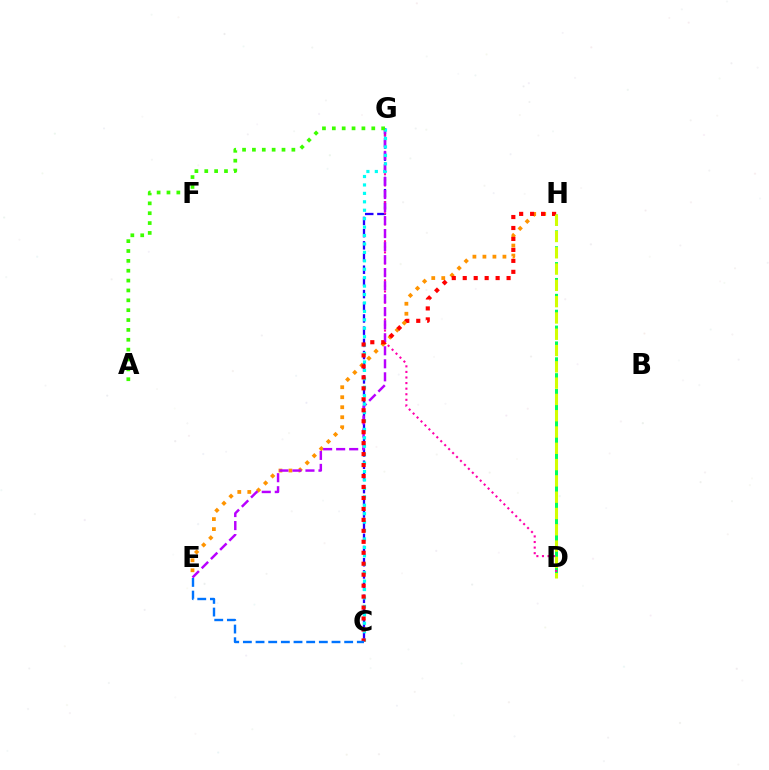{('D', 'H'): [{'color': '#00ff5c', 'line_style': 'dashed', 'thickness': 2.16}, {'color': '#d1ff00', 'line_style': 'dashed', 'thickness': 2.21}], ('C', 'G'): [{'color': '#2500ff', 'line_style': 'dashed', 'thickness': 1.66}, {'color': '#00fff6', 'line_style': 'dotted', 'thickness': 2.29}], ('E', 'H'): [{'color': '#ff9400', 'line_style': 'dotted', 'thickness': 2.72}], ('D', 'G'): [{'color': '#ff00ac', 'line_style': 'dotted', 'thickness': 1.52}], ('E', 'G'): [{'color': '#b900ff', 'line_style': 'dashed', 'thickness': 1.77}], ('C', 'H'): [{'color': '#ff0000', 'line_style': 'dotted', 'thickness': 2.98}], ('C', 'E'): [{'color': '#0074ff', 'line_style': 'dashed', 'thickness': 1.72}], ('A', 'G'): [{'color': '#3dff00', 'line_style': 'dotted', 'thickness': 2.68}]}